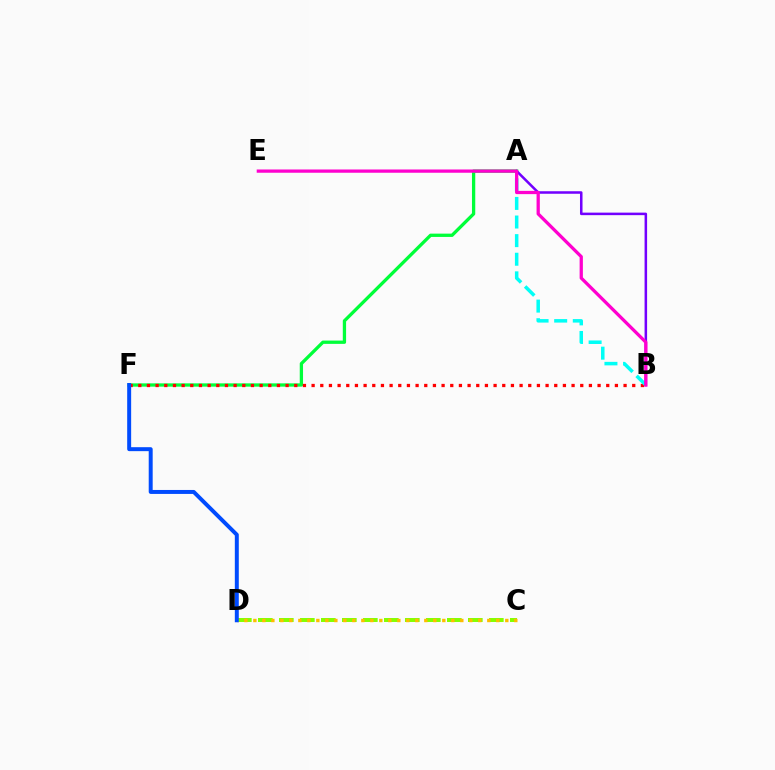{('C', 'D'): [{'color': '#84ff00', 'line_style': 'dashed', 'thickness': 2.85}, {'color': '#ffbd00', 'line_style': 'dotted', 'thickness': 2.44}], ('A', 'F'): [{'color': '#00ff39', 'line_style': 'solid', 'thickness': 2.37}], ('B', 'F'): [{'color': '#ff0000', 'line_style': 'dotted', 'thickness': 2.35}], ('D', 'F'): [{'color': '#004bff', 'line_style': 'solid', 'thickness': 2.85}], ('A', 'B'): [{'color': '#00fff6', 'line_style': 'dashed', 'thickness': 2.53}, {'color': '#7200ff', 'line_style': 'solid', 'thickness': 1.82}], ('B', 'E'): [{'color': '#ff00cf', 'line_style': 'solid', 'thickness': 2.35}]}